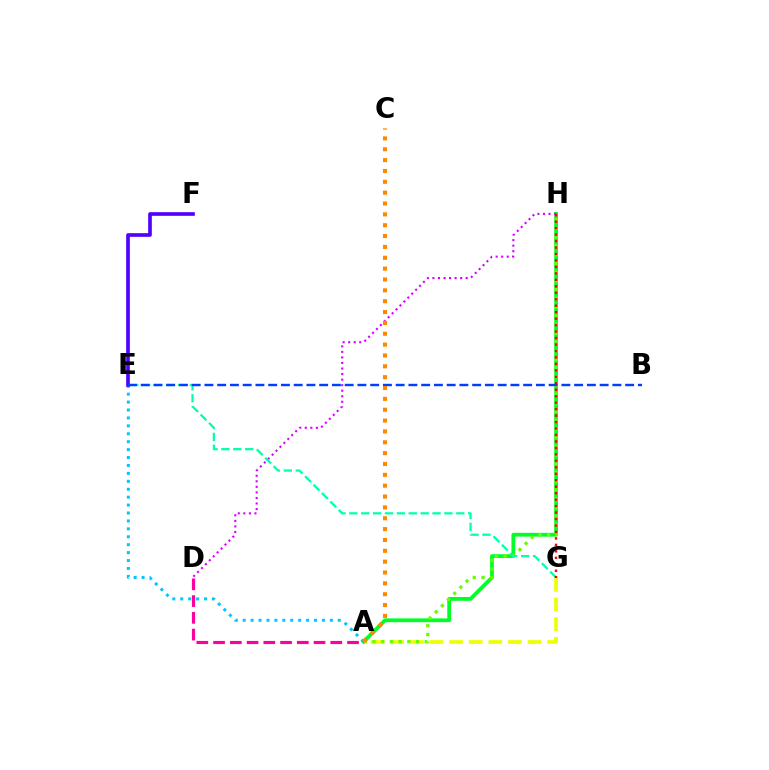{('A', 'H'): [{'color': '#00ff27', 'line_style': 'solid', 'thickness': 2.73}, {'color': '#66ff00', 'line_style': 'dotted', 'thickness': 2.37}], ('A', 'E'): [{'color': '#00c7ff', 'line_style': 'dotted', 'thickness': 2.15}], ('A', 'D'): [{'color': '#ff00a0', 'line_style': 'dashed', 'thickness': 2.27}], ('A', 'G'): [{'color': '#eeff00', 'line_style': 'dashed', 'thickness': 2.67}], ('D', 'H'): [{'color': '#d600ff', 'line_style': 'dotted', 'thickness': 1.51}], ('E', 'F'): [{'color': '#4f00ff', 'line_style': 'solid', 'thickness': 2.63}], ('E', 'G'): [{'color': '#00ffaf', 'line_style': 'dashed', 'thickness': 1.61}], ('B', 'E'): [{'color': '#003fff', 'line_style': 'dashed', 'thickness': 1.73}], ('G', 'H'): [{'color': '#ff0000', 'line_style': 'dotted', 'thickness': 1.76}], ('A', 'C'): [{'color': '#ff8800', 'line_style': 'dotted', 'thickness': 2.95}]}